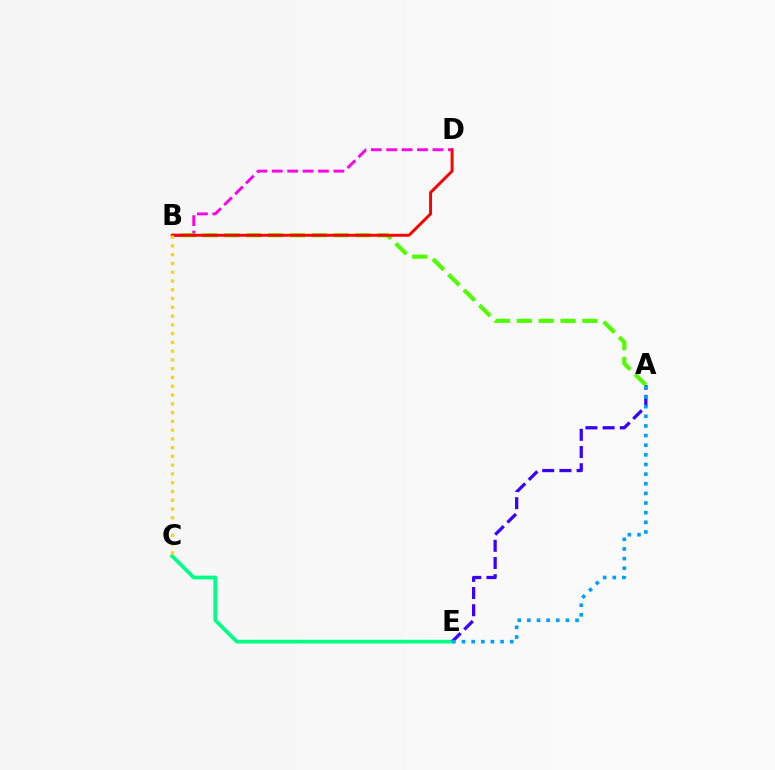{('C', 'E'): [{'color': '#00ff86', 'line_style': 'solid', 'thickness': 2.69}], ('B', 'D'): [{'color': '#ff00ed', 'line_style': 'dashed', 'thickness': 2.09}, {'color': '#ff0000', 'line_style': 'solid', 'thickness': 2.11}], ('A', 'E'): [{'color': '#3700ff', 'line_style': 'dashed', 'thickness': 2.34}, {'color': '#009eff', 'line_style': 'dotted', 'thickness': 2.62}], ('A', 'B'): [{'color': '#4fff00', 'line_style': 'dashed', 'thickness': 2.97}], ('B', 'C'): [{'color': '#ffd500', 'line_style': 'dotted', 'thickness': 2.38}]}